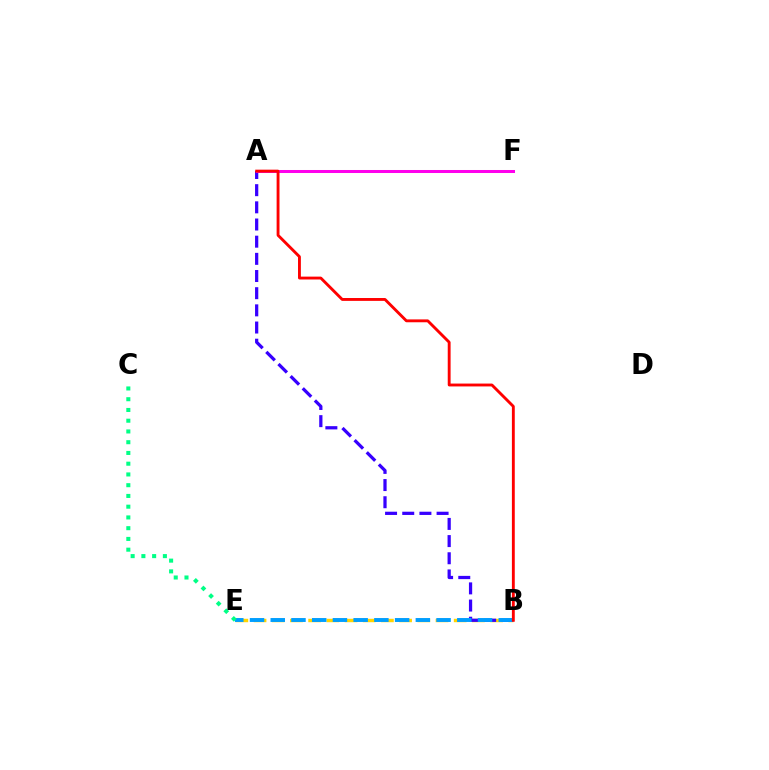{('B', 'E'): [{'color': '#ffd500', 'line_style': 'dashed', 'thickness': 2.47}, {'color': '#009eff', 'line_style': 'dashed', 'thickness': 2.82}], ('A', 'B'): [{'color': '#3700ff', 'line_style': 'dashed', 'thickness': 2.33}, {'color': '#ff0000', 'line_style': 'solid', 'thickness': 2.06}], ('C', 'E'): [{'color': '#00ff86', 'line_style': 'dotted', 'thickness': 2.92}], ('A', 'F'): [{'color': '#4fff00', 'line_style': 'solid', 'thickness': 1.89}, {'color': '#ff00ed', 'line_style': 'solid', 'thickness': 2.17}]}